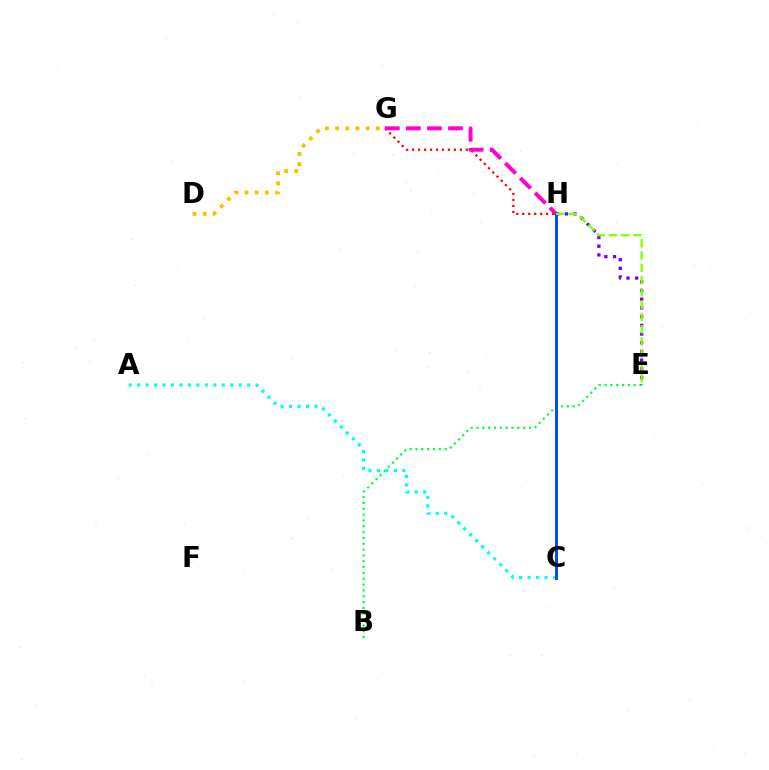{('G', 'H'): [{'color': '#ff0000', 'line_style': 'dotted', 'thickness': 1.62}, {'color': '#ff00cf', 'line_style': 'dashed', 'thickness': 2.86}], ('B', 'E'): [{'color': '#00ff39', 'line_style': 'dotted', 'thickness': 1.58}], ('A', 'C'): [{'color': '#00fff6', 'line_style': 'dotted', 'thickness': 2.3}], ('E', 'H'): [{'color': '#7200ff', 'line_style': 'dotted', 'thickness': 2.37}, {'color': '#84ff00', 'line_style': 'dashed', 'thickness': 1.67}], ('C', 'H'): [{'color': '#004bff', 'line_style': 'solid', 'thickness': 2.14}], ('D', 'G'): [{'color': '#ffbd00', 'line_style': 'dotted', 'thickness': 2.76}]}